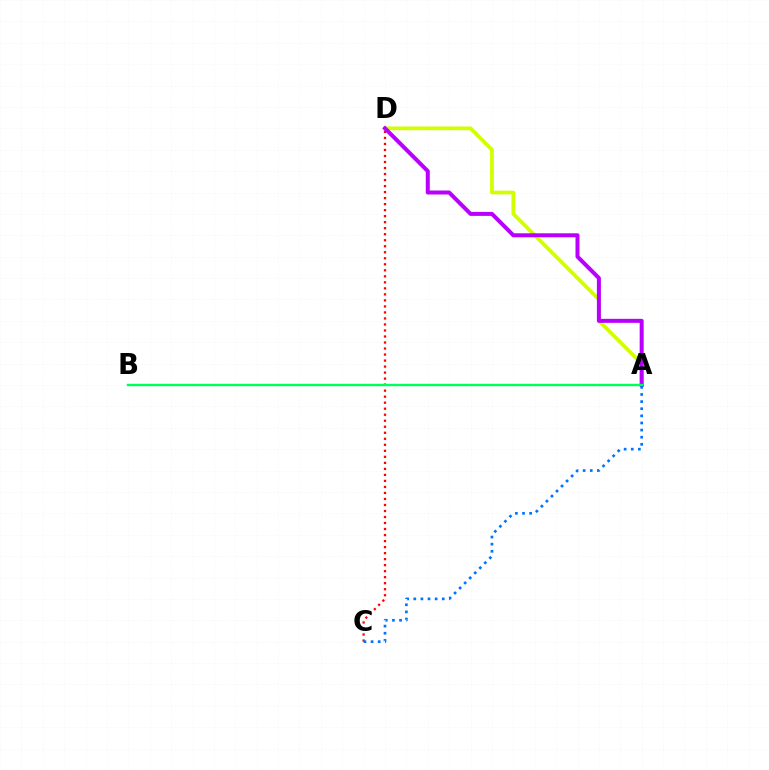{('C', 'D'): [{'color': '#ff0000', 'line_style': 'dotted', 'thickness': 1.63}], ('A', 'D'): [{'color': '#d1ff00', 'line_style': 'solid', 'thickness': 2.69}, {'color': '#b900ff', 'line_style': 'solid', 'thickness': 2.88}], ('A', 'B'): [{'color': '#00ff5c', 'line_style': 'solid', 'thickness': 1.73}], ('A', 'C'): [{'color': '#0074ff', 'line_style': 'dotted', 'thickness': 1.94}]}